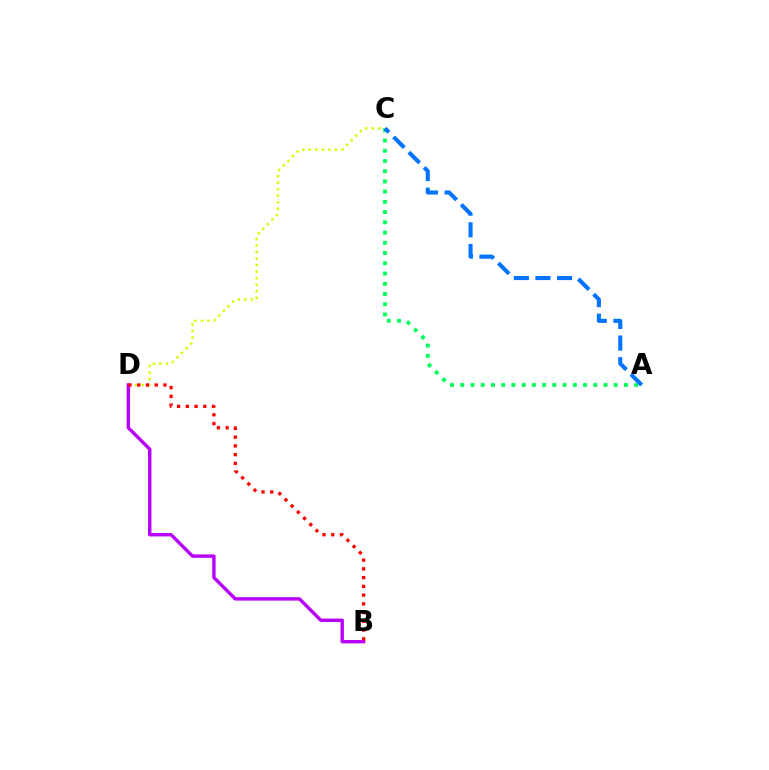{('C', 'D'): [{'color': '#d1ff00', 'line_style': 'dotted', 'thickness': 1.77}], ('A', 'C'): [{'color': '#00ff5c', 'line_style': 'dotted', 'thickness': 2.78}, {'color': '#0074ff', 'line_style': 'dashed', 'thickness': 2.94}], ('B', 'D'): [{'color': '#b900ff', 'line_style': 'solid', 'thickness': 2.44}, {'color': '#ff0000', 'line_style': 'dotted', 'thickness': 2.38}]}